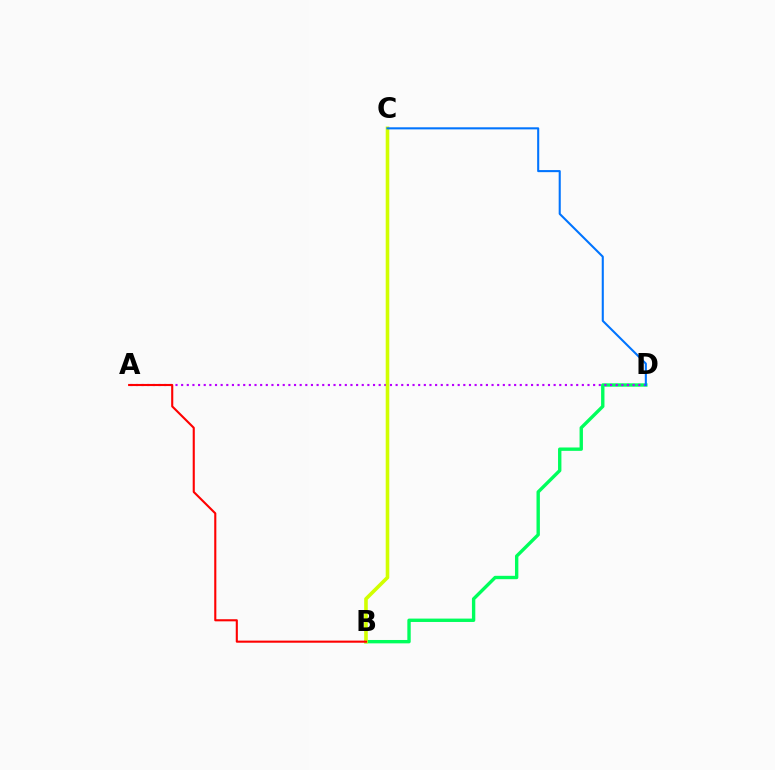{('B', 'D'): [{'color': '#00ff5c', 'line_style': 'solid', 'thickness': 2.43}], ('A', 'D'): [{'color': '#b900ff', 'line_style': 'dotted', 'thickness': 1.53}], ('B', 'C'): [{'color': '#d1ff00', 'line_style': 'solid', 'thickness': 2.59}], ('C', 'D'): [{'color': '#0074ff', 'line_style': 'solid', 'thickness': 1.5}], ('A', 'B'): [{'color': '#ff0000', 'line_style': 'solid', 'thickness': 1.52}]}